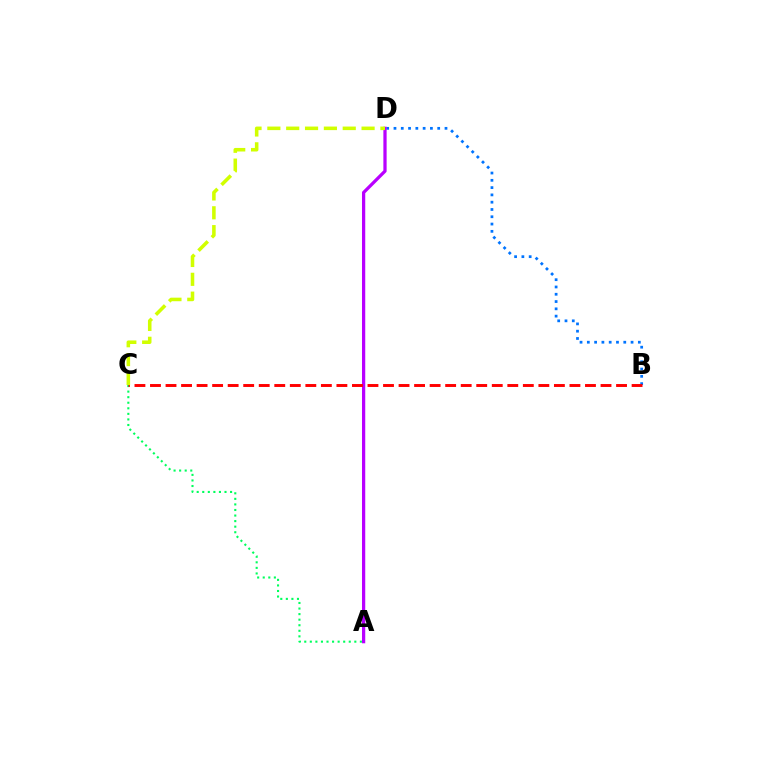{('B', 'D'): [{'color': '#0074ff', 'line_style': 'dotted', 'thickness': 1.98}], ('A', 'D'): [{'color': '#b900ff', 'line_style': 'solid', 'thickness': 2.34}], ('A', 'C'): [{'color': '#00ff5c', 'line_style': 'dotted', 'thickness': 1.51}], ('B', 'C'): [{'color': '#ff0000', 'line_style': 'dashed', 'thickness': 2.11}], ('C', 'D'): [{'color': '#d1ff00', 'line_style': 'dashed', 'thickness': 2.56}]}